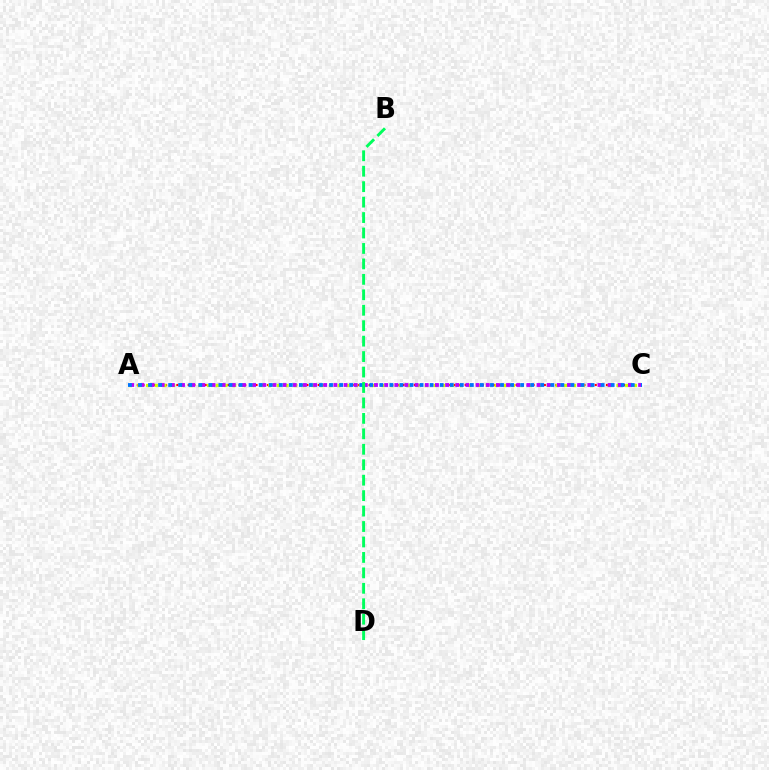{('A', 'C'): [{'color': '#ff0000', 'line_style': 'dotted', 'thickness': 1.54}, {'color': '#d1ff00', 'line_style': 'dotted', 'thickness': 2.37}, {'color': '#b900ff', 'line_style': 'dotted', 'thickness': 2.76}, {'color': '#0074ff', 'line_style': 'dotted', 'thickness': 2.73}], ('B', 'D'): [{'color': '#00ff5c', 'line_style': 'dashed', 'thickness': 2.1}]}